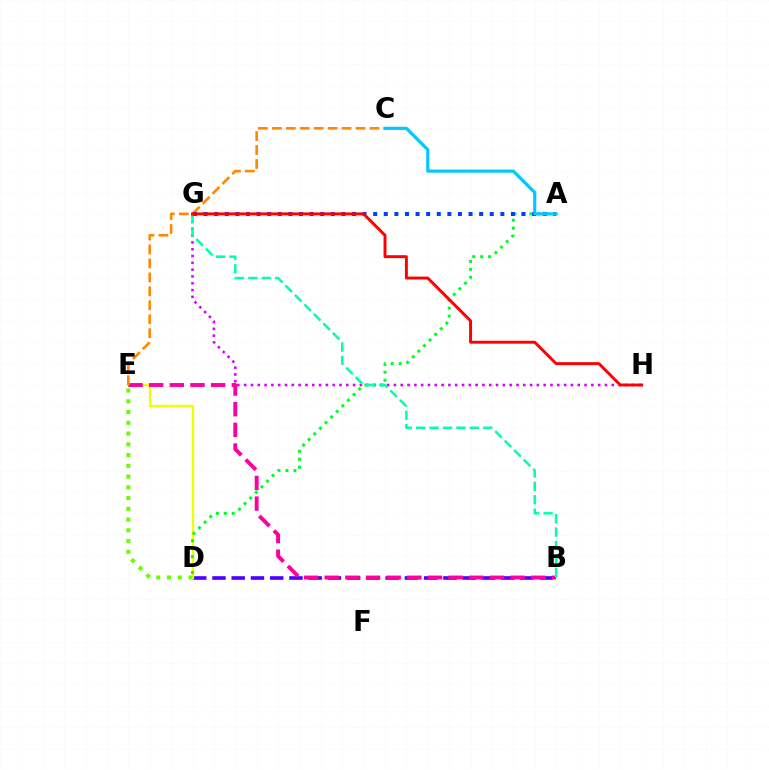{('B', 'D'): [{'color': '#4f00ff', 'line_style': 'dashed', 'thickness': 2.61}], ('D', 'E'): [{'color': '#eeff00', 'line_style': 'solid', 'thickness': 1.68}, {'color': '#66ff00', 'line_style': 'dotted', 'thickness': 2.92}], ('B', 'E'): [{'color': '#ff00a0', 'line_style': 'dashed', 'thickness': 2.81}], ('G', 'H'): [{'color': '#d600ff', 'line_style': 'dotted', 'thickness': 1.85}, {'color': '#ff0000', 'line_style': 'solid', 'thickness': 2.11}], ('A', 'D'): [{'color': '#00ff27', 'line_style': 'dotted', 'thickness': 2.16}], ('B', 'G'): [{'color': '#00ffaf', 'line_style': 'dashed', 'thickness': 1.82}], ('C', 'E'): [{'color': '#ff8800', 'line_style': 'dashed', 'thickness': 1.9}], ('A', 'G'): [{'color': '#003fff', 'line_style': 'dotted', 'thickness': 2.88}], ('A', 'C'): [{'color': '#00c7ff', 'line_style': 'solid', 'thickness': 2.28}]}